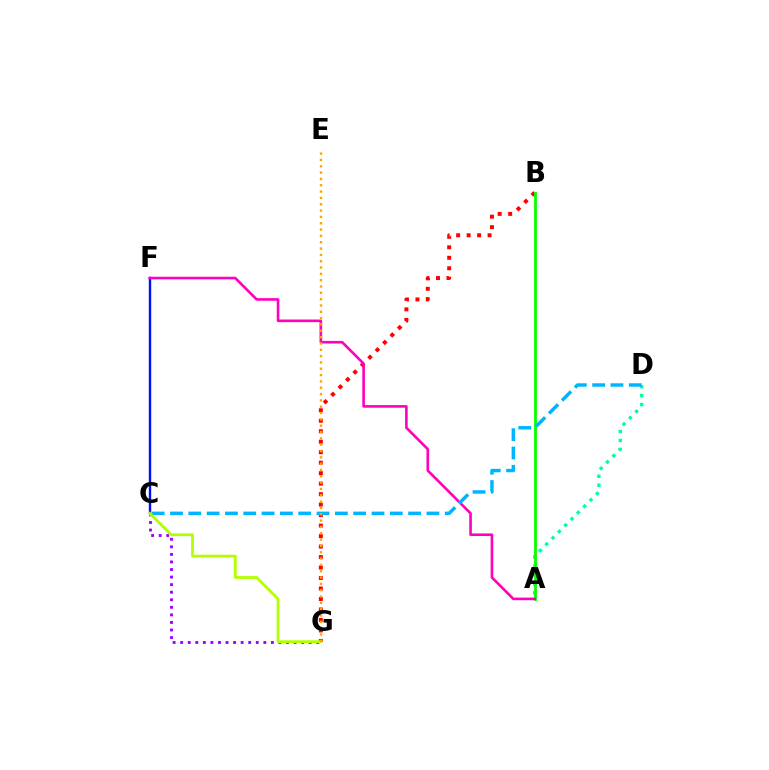{('A', 'D'): [{'color': '#00ff9d', 'line_style': 'dotted', 'thickness': 2.43}], ('B', 'G'): [{'color': '#ff0000', 'line_style': 'dotted', 'thickness': 2.85}], ('A', 'B'): [{'color': '#08ff00', 'line_style': 'solid', 'thickness': 2.02}], ('C', 'F'): [{'color': '#0010ff', 'line_style': 'solid', 'thickness': 1.73}], ('A', 'F'): [{'color': '#ff00bd', 'line_style': 'solid', 'thickness': 1.88}], ('C', 'G'): [{'color': '#9b00ff', 'line_style': 'dotted', 'thickness': 2.05}, {'color': '#b3ff00', 'line_style': 'solid', 'thickness': 2.02}], ('C', 'D'): [{'color': '#00b5ff', 'line_style': 'dashed', 'thickness': 2.49}], ('E', 'G'): [{'color': '#ffa500', 'line_style': 'dotted', 'thickness': 1.72}]}